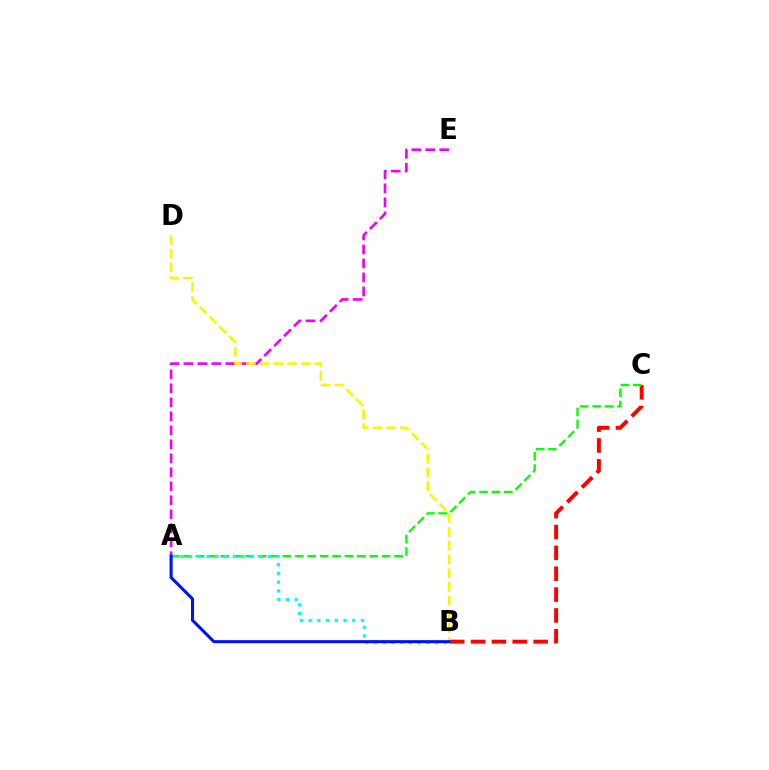{('A', 'E'): [{'color': '#ee00ff', 'line_style': 'dashed', 'thickness': 1.9}], ('B', 'C'): [{'color': '#ff0000', 'line_style': 'dashed', 'thickness': 2.83}], ('B', 'D'): [{'color': '#fcf500', 'line_style': 'dashed', 'thickness': 1.86}], ('A', 'C'): [{'color': '#08ff00', 'line_style': 'dashed', 'thickness': 1.69}], ('A', 'B'): [{'color': '#00fff6', 'line_style': 'dotted', 'thickness': 2.37}, {'color': '#0010ff', 'line_style': 'solid', 'thickness': 2.19}]}